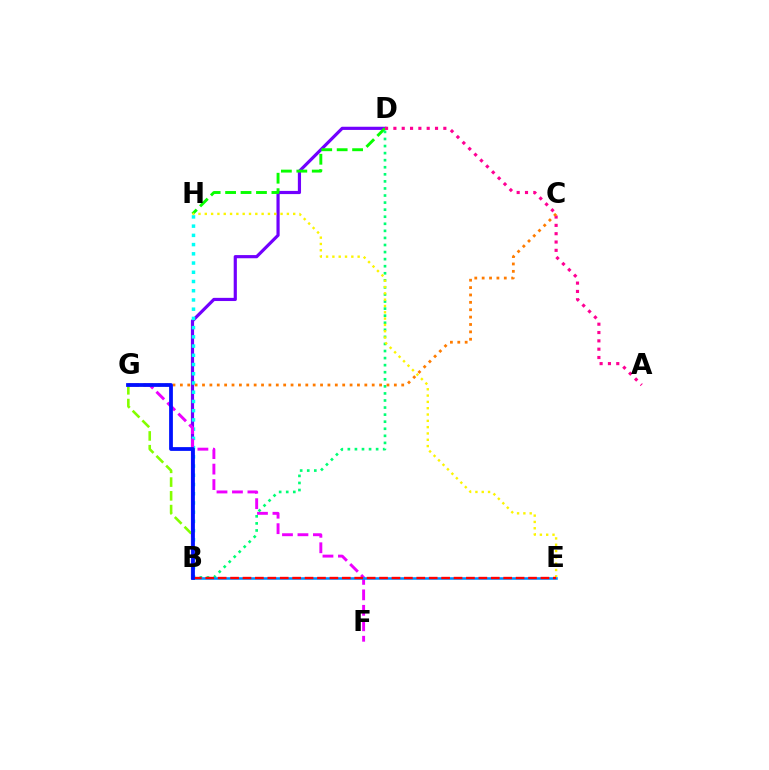{('B', 'D'): [{'color': '#7200ff', 'line_style': 'solid', 'thickness': 2.29}, {'color': '#00ff74', 'line_style': 'dotted', 'thickness': 1.92}], ('D', 'H'): [{'color': '#08ff00', 'line_style': 'dashed', 'thickness': 2.1}], ('B', 'H'): [{'color': '#00fff6', 'line_style': 'dotted', 'thickness': 2.51}], ('F', 'G'): [{'color': '#ee00ff', 'line_style': 'dashed', 'thickness': 2.1}], ('E', 'H'): [{'color': '#fcf500', 'line_style': 'dotted', 'thickness': 1.72}], ('B', 'E'): [{'color': '#008cff', 'line_style': 'solid', 'thickness': 1.84}, {'color': '#ff0000', 'line_style': 'dashed', 'thickness': 1.69}], ('A', 'D'): [{'color': '#ff0094', 'line_style': 'dotted', 'thickness': 2.26}], ('C', 'G'): [{'color': '#ff7c00', 'line_style': 'dotted', 'thickness': 2.0}], ('B', 'G'): [{'color': '#84ff00', 'line_style': 'dashed', 'thickness': 1.87}, {'color': '#0010ff', 'line_style': 'solid', 'thickness': 2.71}]}